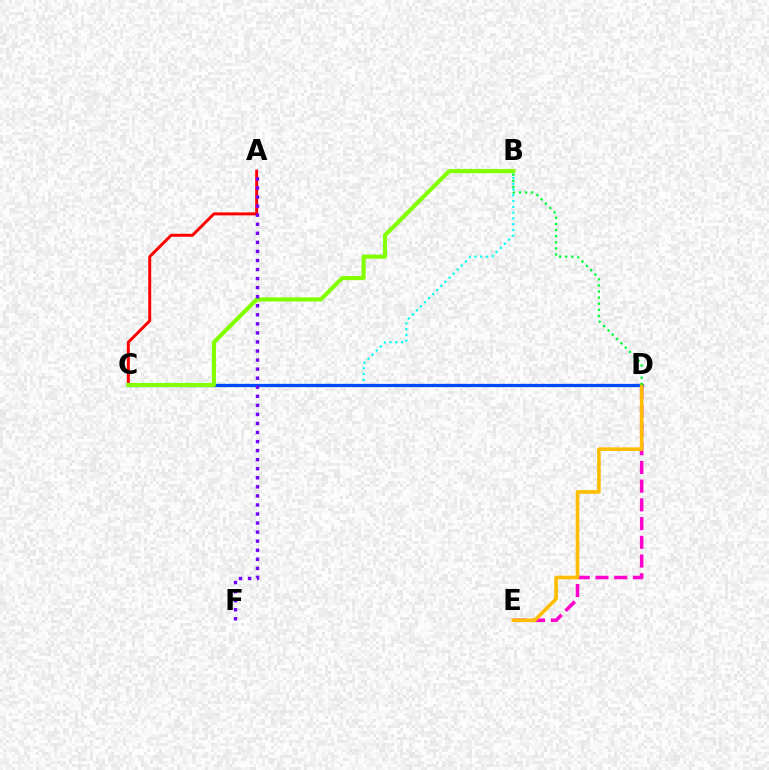{('A', 'C'): [{'color': '#ff0000', 'line_style': 'solid', 'thickness': 2.13}], ('D', 'E'): [{'color': '#ff00cf', 'line_style': 'dashed', 'thickness': 2.54}, {'color': '#ffbd00', 'line_style': 'solid', 'thickness': 2.6}], ('B', 'C'): [{'color': '#00fff6', 'line_style': 'dotted', 'thickness': 1.57}, {'color': '#84ff00', 'line_style': 'solid', 'thickness': 2.98}], ('C', 'D'): [{'color': '#004bff', 'line_style': 'solid', 'thickness': 2.34}], ('A', 'F'): [{'color': '#7200ff', 'line_style': 'dotted', 'thickness': 2.46}], ('B', 'D'): [{'color': '#00ff39', 'line_style': 'dotted', 'thickness': 1.66}]}